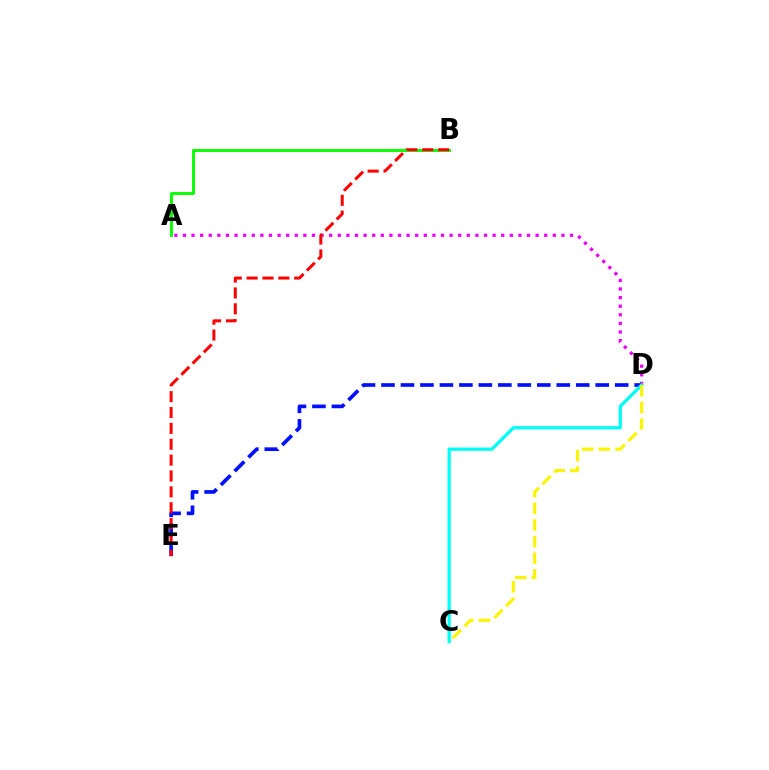{('A', 'B'): [{'color': '#08ff00', 'line_style': 'solid', 'thickness': 2.09}], ('A', 'D'): [{'color': '#ee00ff', 'line_style': 'dotted', 'thickness': 2.34}], ('D', 'E'): [{'color': '#0010ff', 'line_style': 'dashed', 'thickness': 2.65}], ('B', 'E'): [{'color': '#ff0000', 'line_style': 'dashed', 'thickness': 2.16}], ('C', 'D'): [{'color': '#00fff6', 'line_style': 'solid', 'thickness': 2.34}, {'color': '#fcf500', 'line_style': 'dashed', 'thickness': 2.26}]}